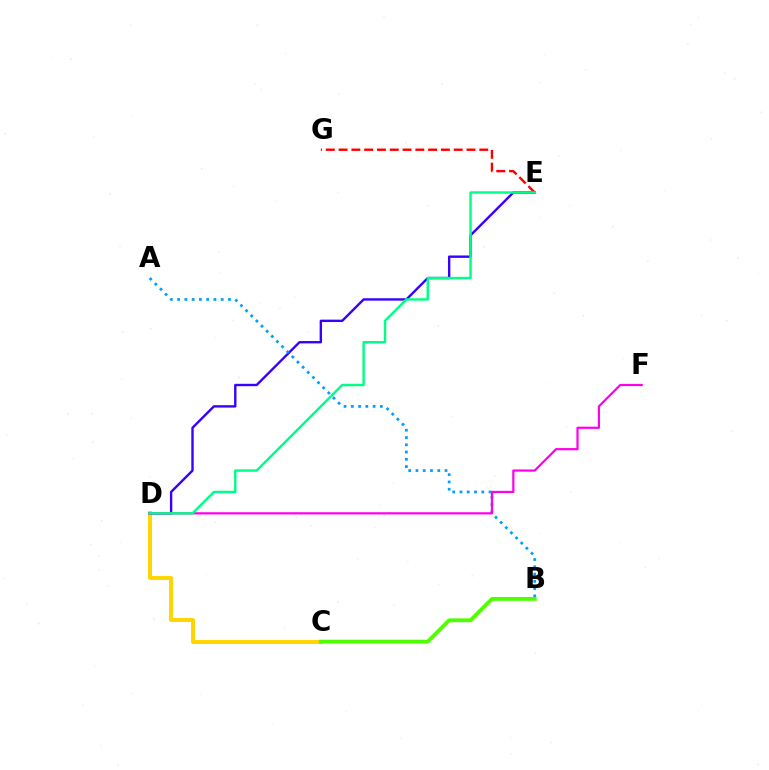{('C', 'D'): [{'color': '#ffd500', 'line_style': 'solid', 'thickness': 2.86}], ('E', 'G'): [{'color': '#ff0000', 'line_style': 'dashed', 'thickness': 1.74}], ('D', 'E'): [{'color': '#3700ff', 'line_style': 'solid', 'thickness': 1.72}, {'color': '#00ff86', 'line_style': 'solid', 'thickness': 1.76}], ('A', 'B'): [{'color': '#009eff', 'line_style': 'dotted', 'thickness': 1.97}], ('D', 'F'): [{'color': '#ff00ed', 'line_style': 'solid', 'thickness': 1.59}], ('B', 'C'): [{'color': '#4fff00', 'line_style': 'solid', 'thickness': 2.77}]}